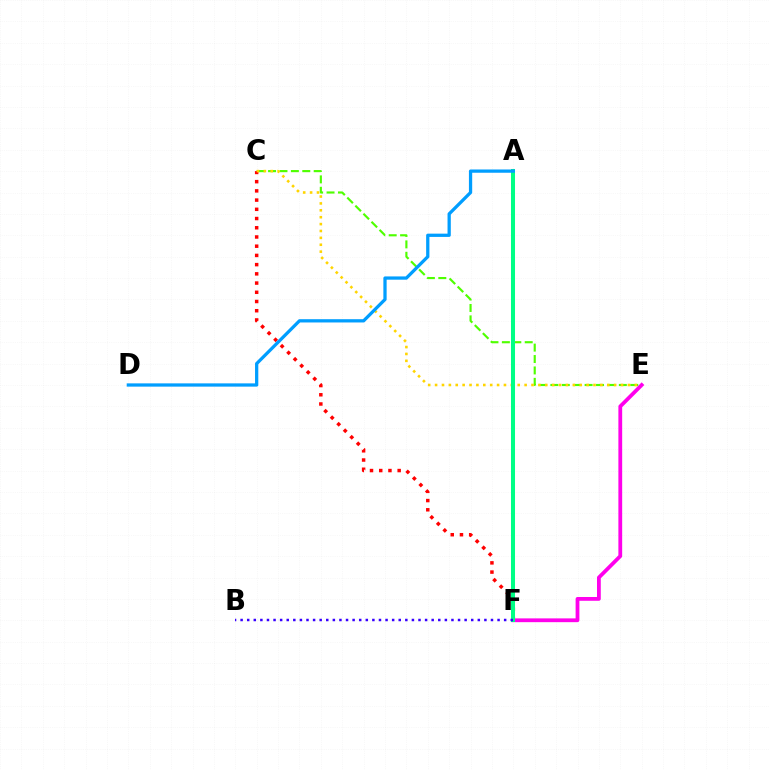{('C', 'E'): [{'color': '#4fff00', 'line_style': 'dashed', 'thickness': 1.55}, {'color': '#ffd500', 'line_style': 'dotted', 'thickness': 1.87}], ('C', 'F'): [{'color': '#ff0000', 'line_style': 'dotted', 'thickness': 2.5}], ('E', 'F'): [{'color': '#ff00ed', 'line_style': 'solid', 'thickness': 2.72}], ('A', 'F'): [{'color': '#00ff86', 'line_style': 'solid', 'thickness': 2.9}], ('B', 'F'): [{'color': '#3700ff', 'line_style': 'dotted', 'thickness': 1.79}], ('A', 'D'): [{'color': '#009eff', 'line_style': 'solid', 'thickness': 2.35}]}